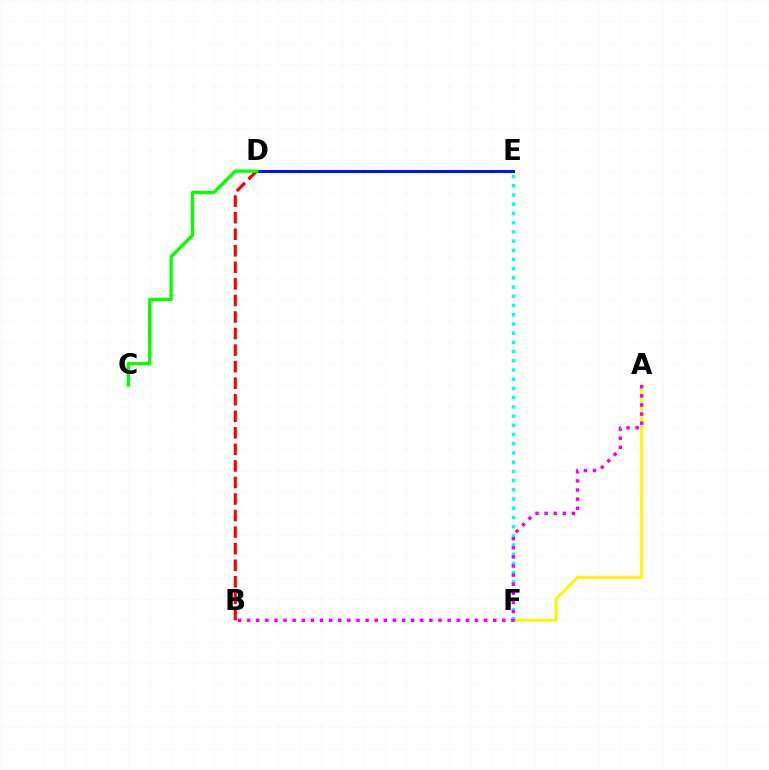{('B', 'D'): [{'color': '#ff0000', 'line_style': 'dashed', 'thickness': 2.25}], ('A', 'F'): [{'color': '#fcf500', 'line_style': 'solid', 'thickness': 2.1}], ('E', 'F'): [{'color': '#00fff6', 'line_style': 'dotted', 'thickness': 2.5}], ('D', 'E'): [{'color': '#0010ff', 'line_style': 'solid', 'thickness': 2.12}], ('C', 'D'): [{'color': '#08ff00', 'line_style': 'solid', 'thickness': 2.41}], ('A', 'B'): [{'color': '#ee00ff', 'line_style': 'dotted', 'thickness': 2.48}]}